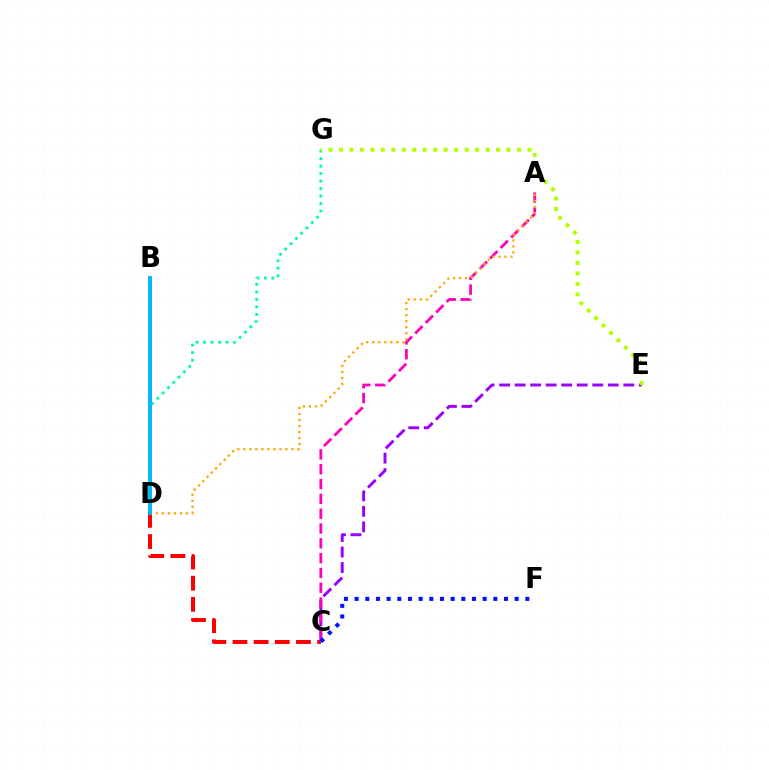{('C', 'D'): [{'color': '#ff0000', 'line_style': 'dashed', 'thickness': 2.87}], ('C', 'E'): [{'color': '#9b00ff', 'line_style': 'dashed', 'thickness': 2.11}], ('D', 'G'): [{'color': '#00ff9d', 'line_style': 'dotted', 'thickness': 2.04}], ('A', 'C'): [{'color': '#ff00bd', 'line_style': 'dashed', 'thickness': 2.01}], ('A', 'D'): [{'color': '#ffa500', 'line_style': 'dotted', 'thickness': 1.64}], ('B', 'D'): [{'color': '#08ff00', 'line_style': 'solid', 'thickness': 1.83}, {'color': '#00b5ff', 'line_style': 'solid', 'thickness': 2.77}], ('C', 'F'): [{'color': '#0010ff', 'line_style': 'dotted', 'thickness': 2.9}], ('E', 'G'): [{'color': '#b3ff00', 'line_style': 'dotted', 'thickness': 2.85}]}